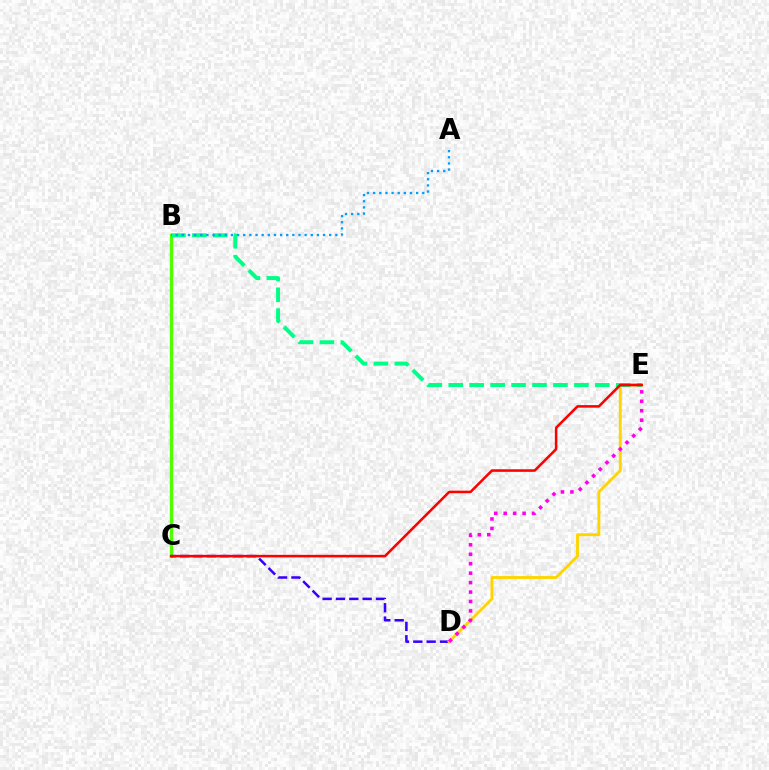{('B', 'C'): [{'color': '#4fff00', 'line_style': 'solid', 'thickness': 2.41}], ('C', 'D'): [{'color': '#3700ff', 'line_style': 'dashed', 'thickness': 1.81}], ('D', 'E'): [{'color': '#ffd500', 'line_style': 'solid', 'thickness': 2.08}, {'color': '#ff00ed', 'line_style': 'dotted', 'thickness': 2.57}], ('B', 'E'): [{'color': '#00ff86', 'line_style': 'dashed', 'thickness': 2.84}], ('C', 'E'): [{'color': '#ff0000', 'line_style': 'solid', 'thickness': 1.84}], ('A', 'B'): [{'color': '#009eff', 'line_style': 'dotted', 'thickness': 1.67}]}